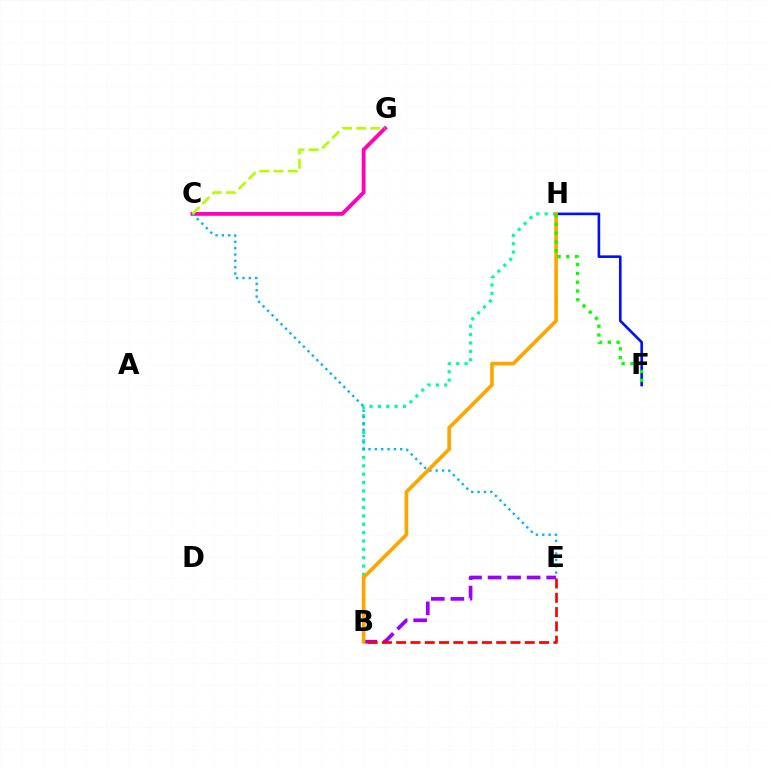{('B', 'H'): [{'color': '#00ff9d', 'line_style': 'dotted', 'thickness': 2.27}, {'color': '#ffa500', 'line_style': 'solid', 'thickness': 2.63}], ('C', 'G'): [{'color': '#ff00bd', 'line_style': 'solid', 'thickness': 2.75}, {'color': '#b3ff00', 'line_style': 'dashed', 'thickness': 1.92}], ('F', 'H'): [{'color': '#0010ff', 'line_style': 'solid', 'thickness': 1.89}, {'color': '#08ff00', 'line_style': 'dotted', 'thickness': 2.39}], ('C', 'E'): [{'color': '#00b5ff', 'line_style': 'dotted', 'thickness': 1.72}], ('B', 'E'): [{'color': '#9b00ff', 'line_style': 'dashed', 'thickness': 2.65}, {'color': '#ff0000', 'line_style': 'dashed', 'thickness': 1.94}]}